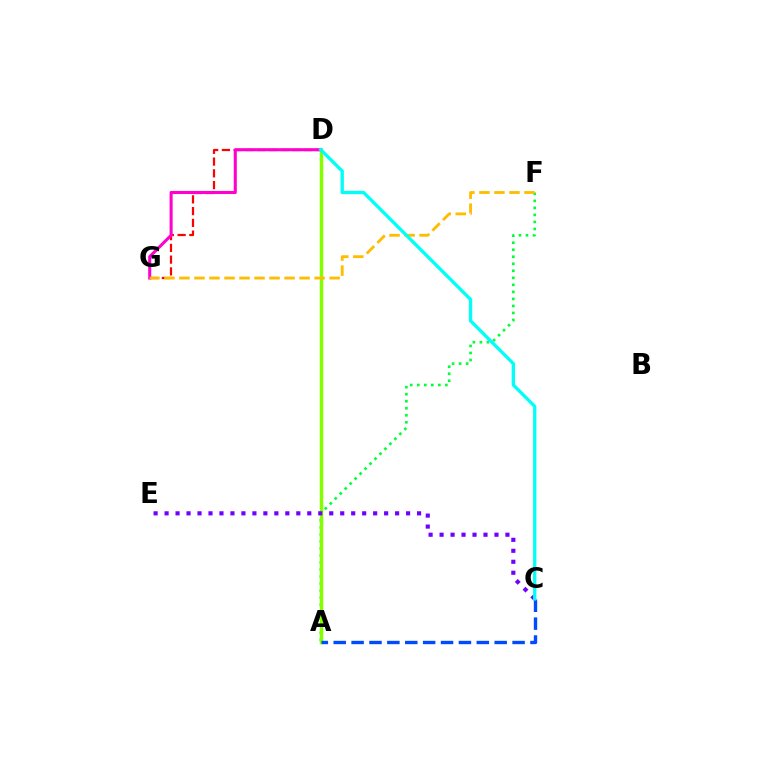{('A', 'F'): [{'color': '#00ff39', 'line_style': 'dotted', 'thickness': 1.91}], ('D', 'G'): [{'color': '#ff0000', 'line_style': 'dashed', 'thickness': 1.6}, {'color': '#ff00cf', 'line_style': 'solid', 'thickness': 2.2}], ('A', 'D'): [{'color': '#84ff00', 'line_style': 'solid', 'thickness': 2.51}], ('F', 'G'): [{'color': '#ffbd00', 'line_style': 'dashed', 'thickness': 2.04}], ('C', 'E'): [{'color': '#7200ff', 'line_style': 'dotted', 'thickness': 2.98}], ('A', 'C'): [{'color': '#004bff', 'line_style': 'dashed', 'thickness': 2.43}], ('C', 'D'): [{'color': '#00fff6', 'line_style': 'solid', 'thickness': 2.39}]}